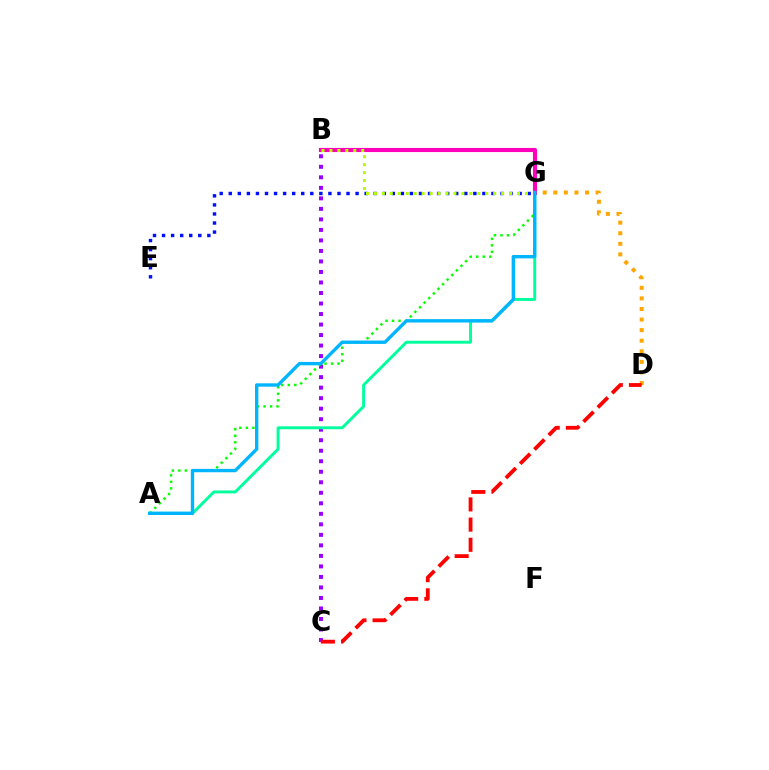{('E', 'G'): [{'color': '#0010ff', 'line_style': 'dotted', 'thickness': 2.46}], ('B', 'C'): [{'color': '#9b00ff', 'line_style': 'dotted', 'thickness': 2.86}], ('A', 'G'): [{'color': '#00ff9d', 'line_style': 'solid', 'thickness': 2.11}, {'color': '#08ff00', 'line_style': 'dotted', 'thickness': 1.77}, {'color': '#00b5ff', 'line_style': 'solid', 'thickness': 2.42}], ('D', 'G'): [{'color': '#ffa500', 'line_style': 'dotted', 'thickness': 2.87}], ('B', 'G'): [{'color': '#ff00bd', 'line_style': 'solid', 'thickness': 2.96}, {'color': '#b3ff00', 'line_style': 'dotted', 'thickness': 2.16}], ('C', 'D'): [{'color': '#ff0000', 'line_style': 'dashed', 'thickness': 2.74}]}